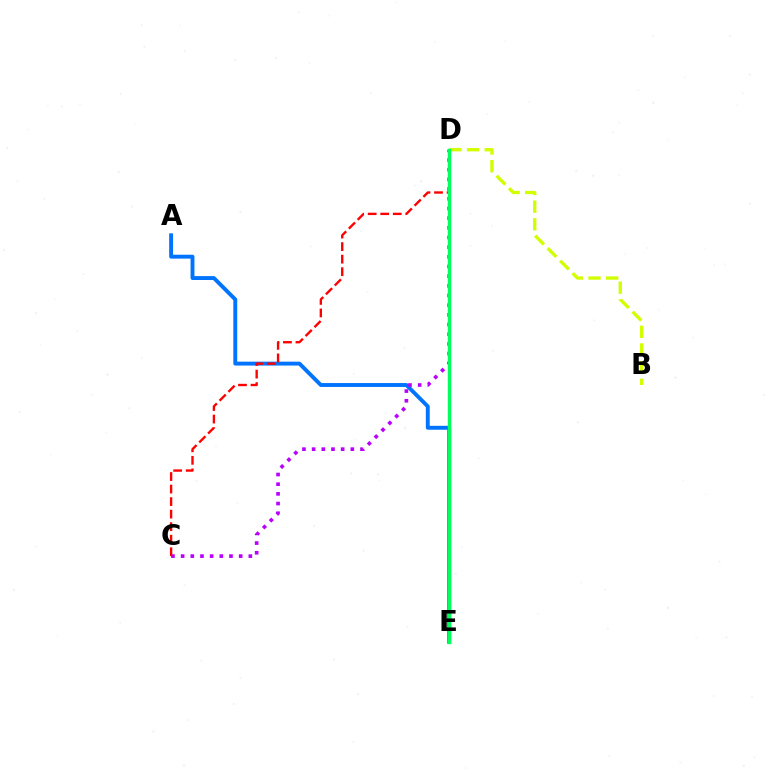{('B', 'D'): [{'color': '#d1ff00', 'line_style': 'dashed', 'thickness': 2.4}], ('A', 'E'): [{'color': '#0074ff', 'line_style': 'solid', 'thickness': 2.81}], ('C', 'D'): [{'color': '#b900ff', 'line_style': 'dotted', 'thickness': 2.63}, {'color': '#ff0000', 'line_style': 'dashed', 'thickness': 1.7}], ('D', 'E'): [{'color': '#00ff5c', 'line_style': 'solid', 'thickness': 2.5}]}